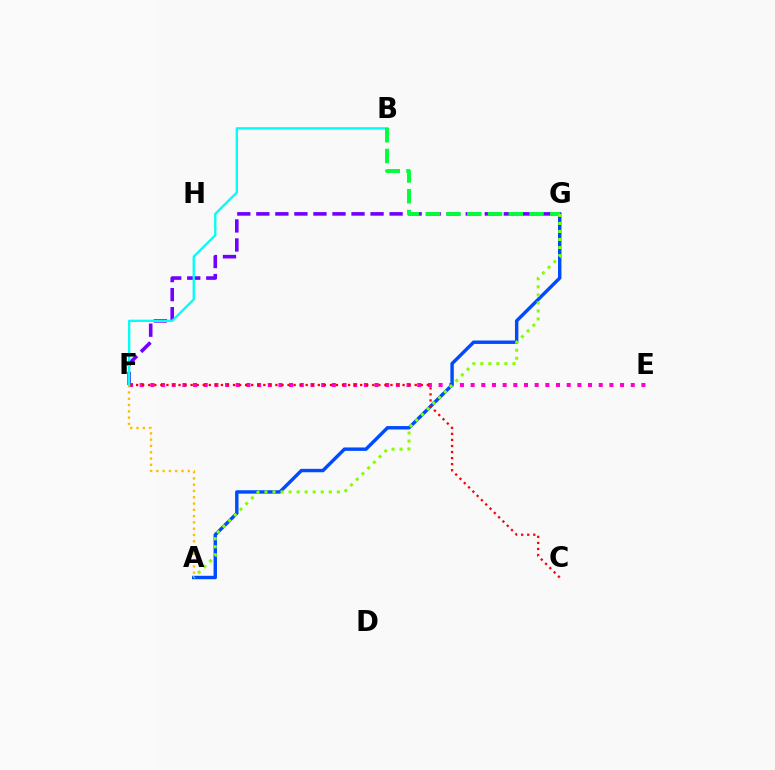{('E', 'F'): [{'color': '#ff00cf', 'line_style': 'dotted', 'thickness': 2.9}], ('F', 'G'): [{'color': '#7200ff', 'line_style': 'dashed', 'thickness': 2.59}], ('A', 'F'): [{'color': '#ffbd00', 'line_style': 'dotted', 'thickness': 1.71}], ('A', 'G'): [{'color': '#004bff', 'line_style': 'solid', 'thickness': 2.46}, {'color': '#84ff00', 'line_style': 'dotted', 'thickness': 2.18}], ('C', 'F'): [{'color': '#ff0000', 'line_style': 'dotted', 'thickness': 1.65}], ('B', 'F'): [{'color': '#00fff6', 'line_style': 'solid', 'thickness': 1.69}], ('B', 'G'): [{'color': '#00ff39', 'line_style': 'dashed', 'thickness': 2.82}]}